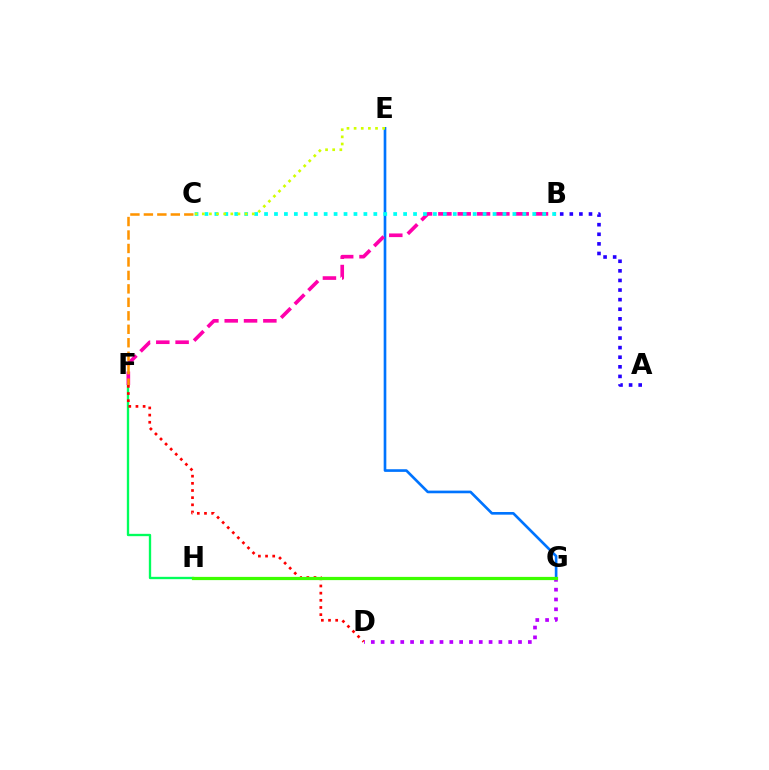{('F', 'H'): [{'color': '#00ff5c', 'line_style': 'solid', 'thickness': 1.68}], ('E', 'G'): [{'color': '#0074ff', 'line_style': 'solid', 'thickness': 1.91}], ('B', 'F'): [{'color': '#ff00ac', 'line_style': 'dashed', 'thickness': 2.62}], ('C', 'F'): [{'color': '#ff9400', 'line_style': 'dashed', 'thickness': 1.83}], ('A', 'B'): [{'color': '#2500ff', 'line_style': 'dotted', 'thickness': 2.61}], ('B', 'C'): [{'color': '#00fff6', 'line_style': 'dotted', 'thickness': 2.7}], ('D', 'G'): [{'color': '#b900ff', 'line_style': 'dotted', 'thickness': 2.67}], ('D', 'F'): [{'color': '#ff0000', 'line_style': 'dotted', 'thickness': 1.95}], ('C', 'E'): [{'color': '#d1ff00', 'line_style': 'dotted', 'thickness': 1.94}], ('G', 'H'): [{'color': '#3dff00', 'line_style': 'solid', 'thickness': 2.32}]}